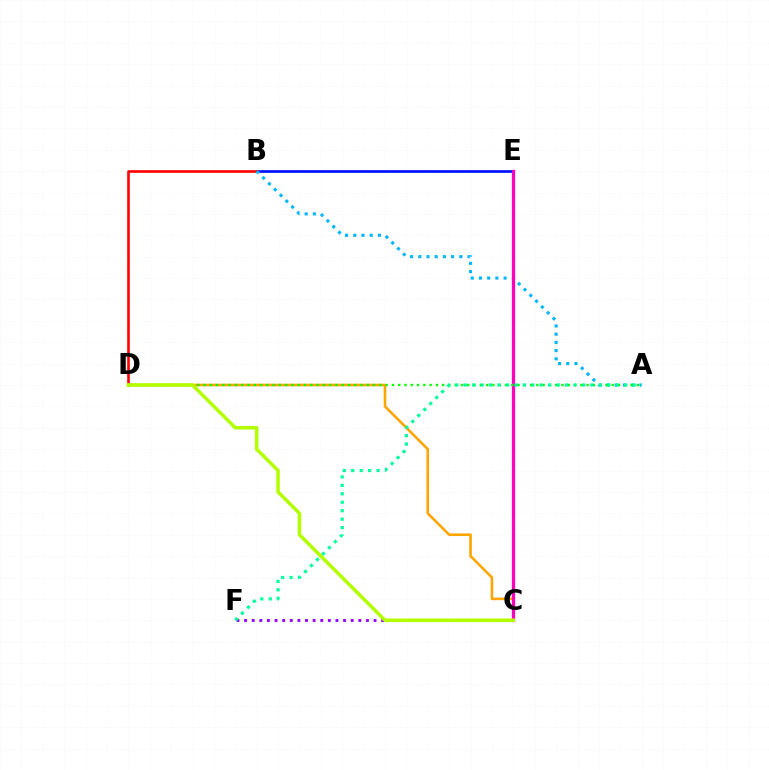{('B', 'E'): [{'color': '#0010ff', 'line_style': 'solid', 'thickness': 1.94}], ('B', 'D'): [{'color': '#ff0000', 'line_style': 'solid', 'thickness': 1.89}], ('A', 'B'): [{'color': '#00b5ff', 'line_style': 'dotted', 'thickness': 2.23}], ('C', 'F'): [{'color': '#9b00ff', 'line_style': 'dotted', 'thickness': 2.07}], ('C', 'D'): [{'color': '#ffa500', 'line_style': 'solid', 'thickness': 1.88}, {'color': '#b3ff00', 'line_style': 'solid', 'thickness': 2.54}], ('C', 'E'): [{'color': '#ff00bd', 'line_style': 'solid', 'thickness': 2.36}], ('A', 'D'): [{'color': '#08ff00', 'line_style': 'dotted', 'thickness': 1.71}], ('A', 'F'): [{'color': '#00ff9d', 'line_style': 'dotted', 'thickness': 2.29}]}